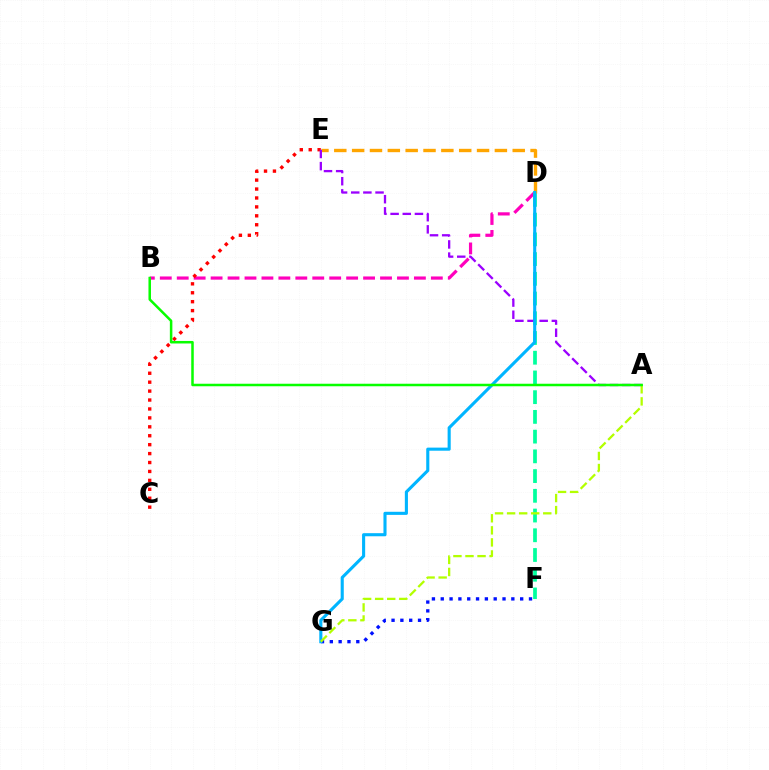{('B', 'D'): [{'color': '#ff00bd', 'line_style': 'dashed', 'thickness': 2.3}], ('F', 'G'): [{'color': '#0010ff', 'line_style': 'dotted', 'thickness': 2.4}], ('D', 'F'): [{'color': '#00ff9d', 'line_style': 'dashed', 'thickness': 2.68}], ('D', 'E'): [{'color': '#ffa500', 'line_style': 'dashed', 'thickness': 2.42}], ('C', 'E'): [{'color': '#ff0000', 'line_style': 'dotted', 'thickness': 2.43}], ('A', 'E'): [{'color': '#9b00ff', 'line_style': 'dashed', 'thickness': 1.65}], ('D', 'G'): [{'color': '#00b5ff', 'line_style': 'solid', 'thickness': 2.23}], ('A', 'G'): [{'color': '#b3ff00', 'line_style': 'dashed', 'thickness': 1.64}], ('A', 'B'): [{'color': '#08ff00', 'line_style': 'solid', 'thickness': 1.81}]}